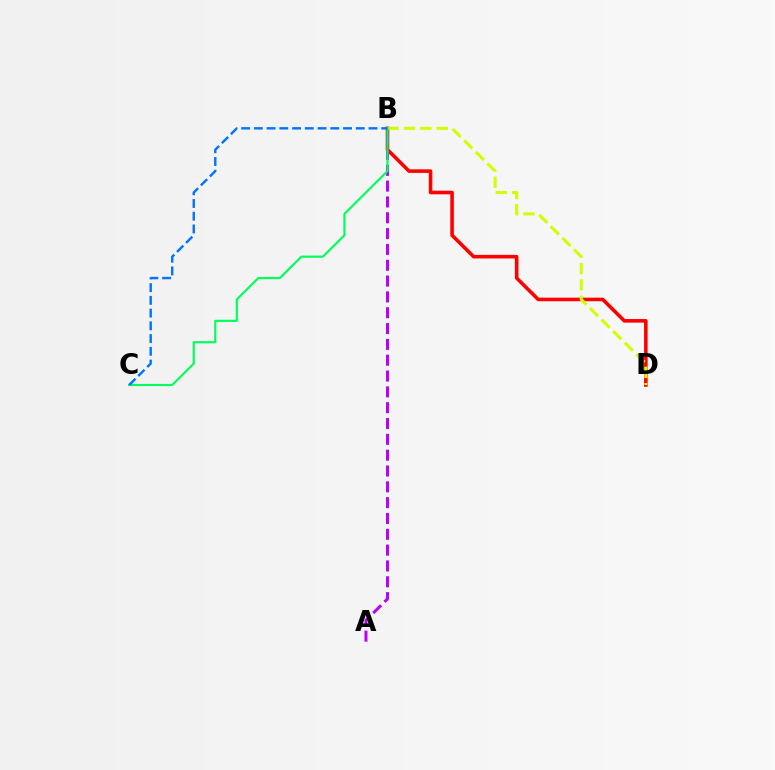{('B', 'D'): [{'color': '#ff0000', 'line_style': 'solid', 'thickness': 2.58}, {'color': '#d1ff00', 'line_style': 'dashed', 'thickness': 2.22}], ('A', 'B'): [{'color': '#b900ff', 'line_style': 'dashed', 'thickness': 2.15}], ('B', 'C'): [{'color': '#00ff5c', 'line_style': 'solid', 'thickness': 1.56}, {'color': '#0074ff', 'line_style': 'dashed', 'thickness': 1.73}]}